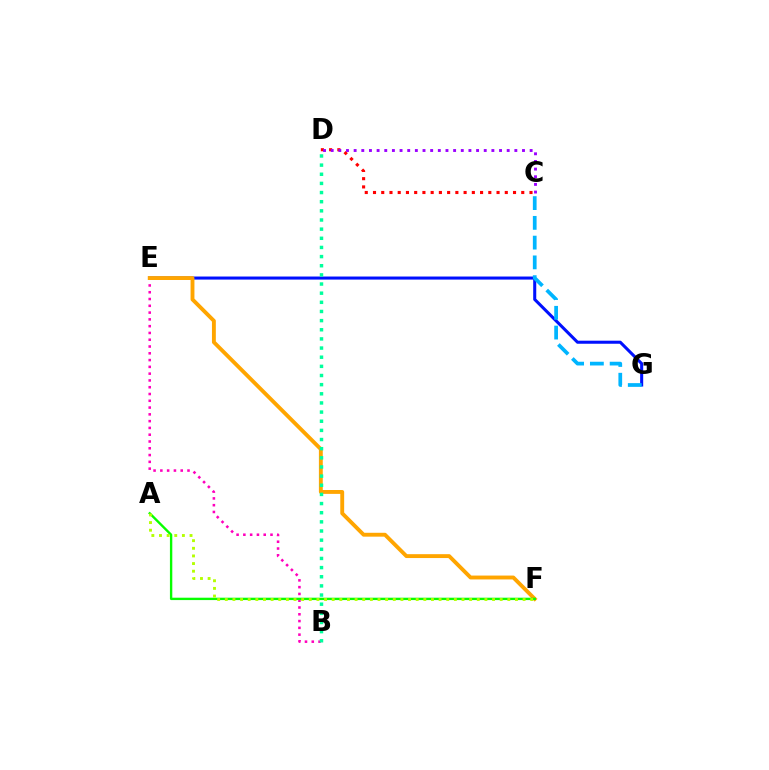{('C', 'D'): [{'color': '#ff0000', 'line_style': 'dotted', 'thickness': 2.24}, {'color': '#9b00ff', 'line_style': 'dotted', 'thickness': 2.08}], ('E', 'G'): [{'color': '#0010ff', 'line_style': 'solid', 'thickness': 2.2}], ('B', 'E'): [{'color': '#ff00bd', 'line_style': 'dotted', 'thickness': 1.84}], ('C', 'G'): [{'color': '#00b5ff', 'line_style': 'dashed', 'thickness': 2.68}], ('E', 'F'): [{'color': '#ffa500', 'line_style': 'solid', 'thickness': 2.79}], ('A', 'F'): [{'color': '#08ff00', 'line_style': 'solid', 'thickness': 1.71}, {'color': '#b3ff00', 'line_style': 'dotted', 'thickness': 2.07}], ('B', 'D'): [{'color': '#00ff9d', 'line_style': 'dotted', 'thickness': 2.49}]}